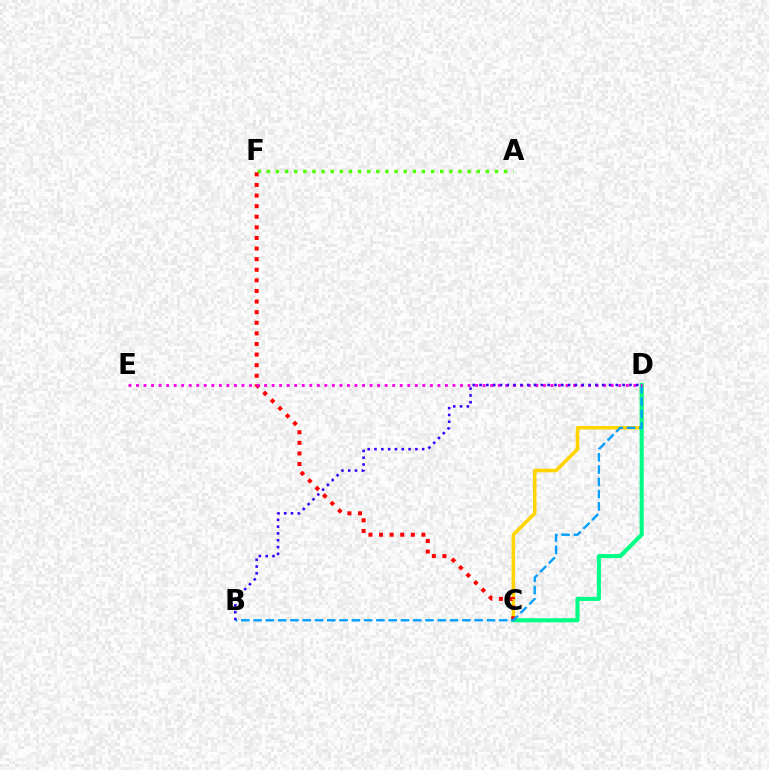{('C', 'D'): [{'color': '#ffd500', 'line_style': 'solid', 'thickness': 2.54}, {'color': '#00ff86', 'line_style': 'solid', 'thickness': 2.95}], ('A', 'F'): [{'color': '#4fff00', 'line_style': 'dotted', 'thickness': 2.48}], ('C', 'F'): [{'color': '#ff0000', 'line_style': 'dotted', 'thickness': 2.88}], ('B', 'D'): [{'color': '#009eff', 'line_style': 'dashed', 'thickness': 1.67}, {'color': '#3700ff', 'line_style': 'dotted', 'thickness': 1.85}], ('D', 'E'): [{'color': '#ff00ed', 'line_style': 'dotted', 'thickness': 2.05}]}